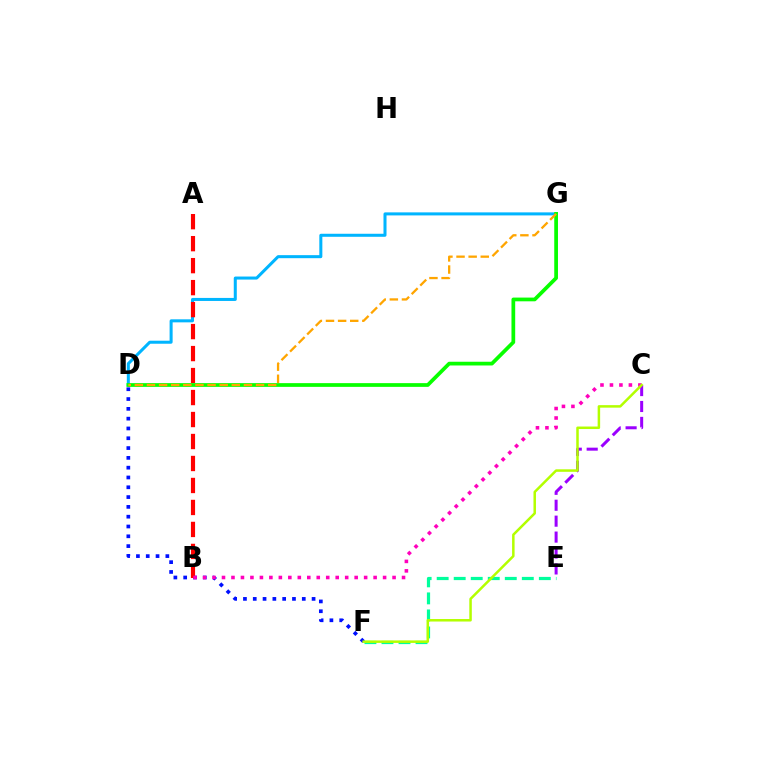{('D', 'F'): [{'color': '#0010ff', 'line_style': 'dotted', 'thickness': 2.66}], ('E', 'F'): [{'color': '#00ff9d', 'line_style': 'dashed', 'thickness': 2.31}], ('C', 'E'): [{'color': '#9b00ff', 'line_style': 'dashed', 'thickness': 2.16}], ('D', 'G'): [{'color': '#00b5ff', 'line_style': 'solid', 'thickness': 2.18}, {'color': '#08ff00', 'line_style': 'solid', 'thickness': 2.68}, {'color': '#ffa500', 'line_style': 'dashed', 'thickness': 1.65}], ('A', 'B'): [{'color': '#ff0000', 'line_style': 'dashed', 'thickness': 2.99}], ('B', 'C'): [{'color': '#ff00bd', 'line_style': 'dotted', 'thickness': 2.57}], ('C', 'F'): [{'color': '#b3ff00', 'line_style': 'solid', 'thickness': 1.8}]}